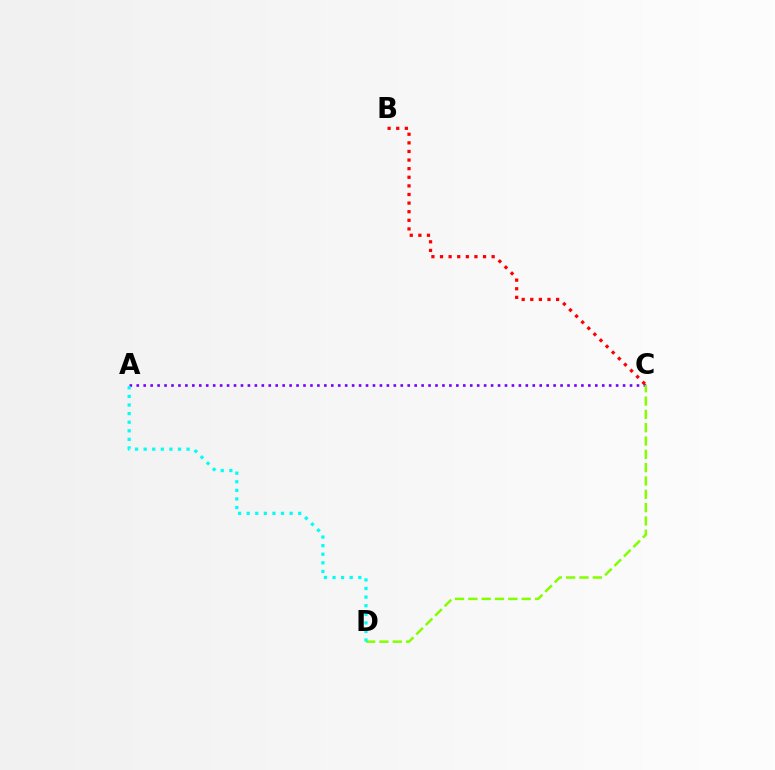{('A', 'C'): [{'color': '#7200ff', 'line_style': 'dotted', 'thickness': 1.89}], ('B', 'C'): [{'color': '#ff0000', 'line_style': 'dotted', 'thickness': 2.34}], ('C', 'D'): [{'color': '#84ff00', 'line_style': 'dashed', 'thickness': 1.81}], ('A', 'D'): [{'color': '#00fff6', 'line_style': 'dotted', 'thickness': 2.33}]}